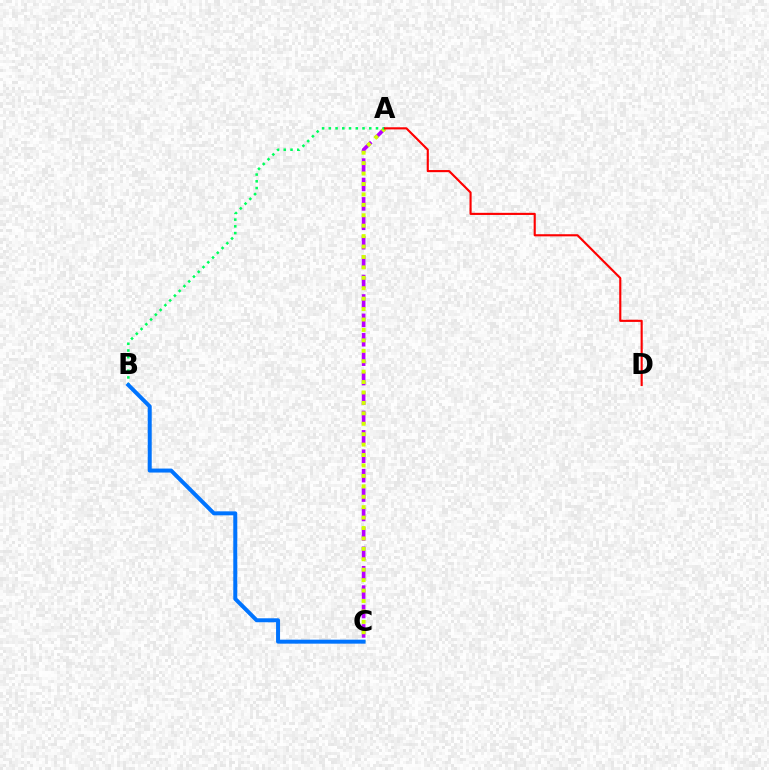{('A', 'C'): [{'color': '#b900ff', 'line_style': 'dashed', 'thickness': 2.64}, {'color': '#d1ff00', 'line_style': 'dotted', 'thickness': 2.83}], ('A', 'B'): [{'color': '#00ff5c', 'line_style': 'dotted', 'thickness': 1.83}], ('B', 'C'): [{'color': '#0074ff', 'line_style': 'solid', 'thickness': 2.87}], ('A', 'D'): [{'color': '#ff0000', 'line_style': 'solid', 'thickness': 1.53}]}